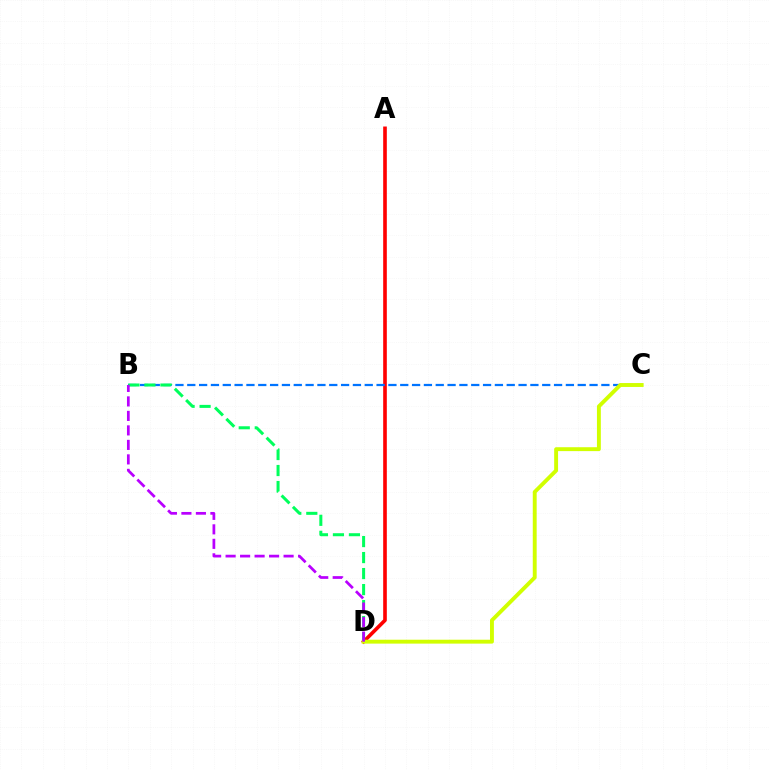{('A', 'D'): [{'color': '#ff0000', 'line_style': 'solid', 'thickness': 2.61}], ('B', 'C'): [{'color': '#0074ff', 'line_style': 'dashed', 'thickness': 1.61}], ('B', 'D'): [{'color': '#00ff5c', 'line_style': 'dashed', 'thickness': 2.17}, {'color': '#b900ff', 'line_style': 'dashed', 'thickness': 1.97}], ('C', 'D'): [{'color': '#d1ff00', 'line_style': 'solid', 'thickness': 2.8}]}